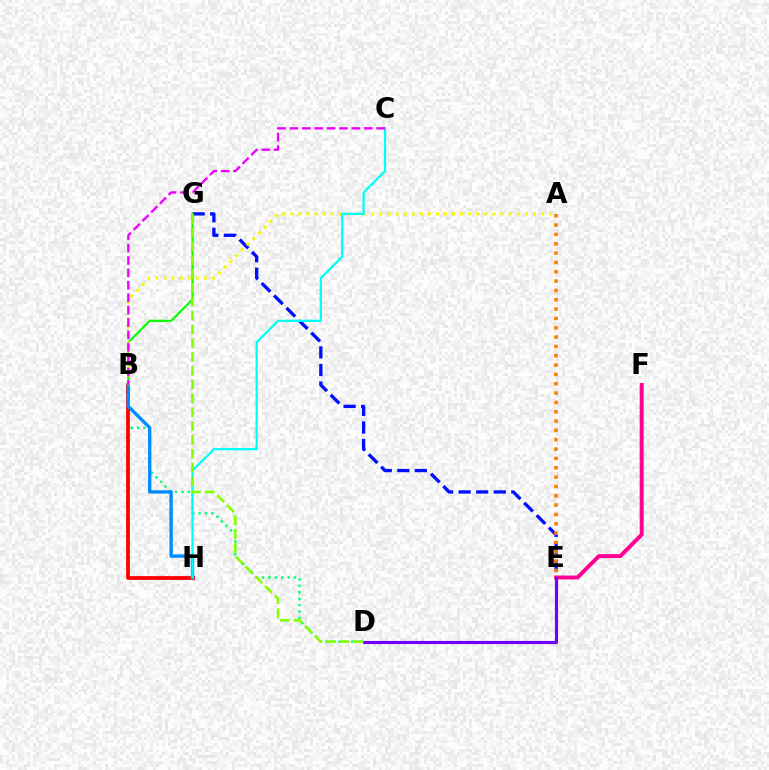{('E', 'G'): [{'color': '#0010ff', 'line_style': 'dashed', 'thickness': 2.38}], ('E', 'F'): [{'color': '#ff0094', 'line_style': 'solid', 'thickness': 2.84}], ('A', 'E'): [{'color': '#ff7c00', 'line_style': 'dotted', 'thickness': 2.54}], ('B', 'D'): [{'color': '#00ff74', 'line_style': 'dotted', 'thickness': 1.74}], ('D', 'E'): [{'color': '#7200ff', 'line_style': 'solid', 'thickness': 2.25}], ('B', 'H'): [{'color': '#ff0000', 'line_style': 'solid', 'thickness': 2.7}, {'color': '#008cff', 'line_style': 'solid', 'thickness': 2.4}], ('B', 'G'): [{'color': '#08ff00', 'line_style': 'solid', 'thickness': 1.58}], ('A', 'B'): [{'color': '#fcf500', 'line_style': 'dotted', 'thickness': 2.2}], ('C', 'H'): [{'color': '#00fff6', 'line_style': 'solid', 'thickness': 1.61}], ('D', 'G'): [{'color': '#84ff00', 'line_style': 'dashed', 'thickness': 1.88}], ('B', 'C'): [{'color': '#ee00ff', 'line_style': 'dashed', 'thickness': 1.68}]}